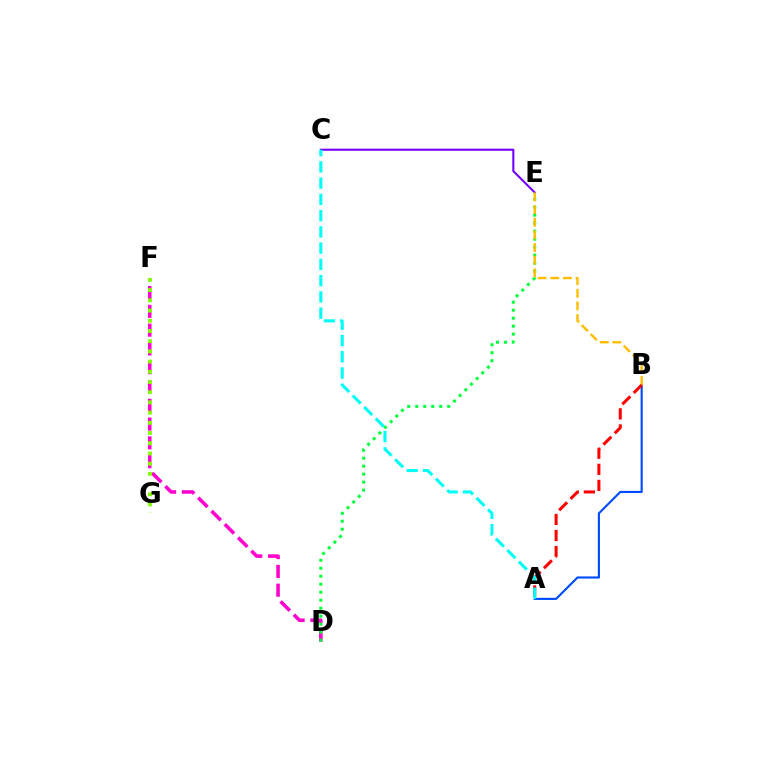{('C', 'E'): [{'color': '#7200ff', 'line_style': 'solid', 'thickness': 1.51}], ('D', 'F'): [{'color': '#ff00cf', 'line_style': 'dashed', 'thickness': 2.55}], ('A', 'B'): [{'color': '#004bff', 'line_style': 'solid', 'thickness': 1.54}, {'color': '#ff0000', 'line_style': 'dashed', 'thickness': 2.18}], ('D', 'E'): [{'color': '#00ff39', 'line_style': 'dotted', 'thickness': 2.17}], ('B', 'E'): [{'color': '#ffbd00', 'line_style': 'dashed', 'thickness': 1.72}], ('F', 'G'): [{'color': '#84ff00', 'line_style': 'dotted', 'thickness': 2.77}], ('A', 'C'): [{'color': '#00fff6', 'line_style': 'dashed', 'thickness': 2.21}]}